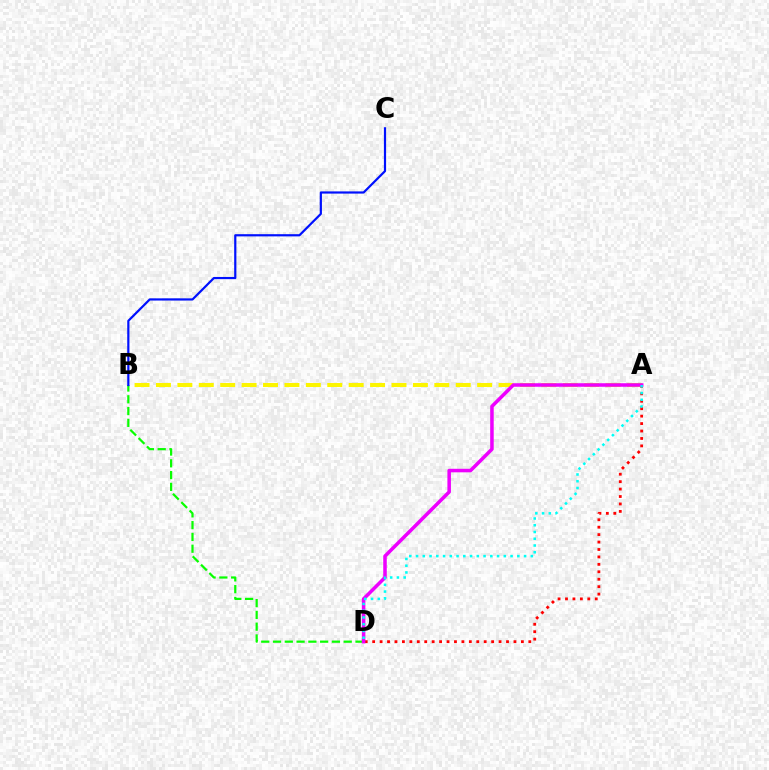{('A', 'B'): [{'color': '#fcf500', 'line_style': 'dashed', 'thickness': 2.91}], ('A', 'D'): [{'color': '#ff0000', 'line_style': 'dotted', 'thickness': 2.02}, {'color': '#ee00ff', 'line_style': 'solid', 'thickness': 2.54}, {'color': '#00fff6', 'line_style': 'dotted', 'thickness': 1.83}], ('B', 'D'): [{'color': '#08ff00', 'line_style': 'dashed', 'thickness': 1.6}], ('B', 'C'): [{'color': '#0010ff', 'line_style': 'solid', 'thickness': 1.58}]}